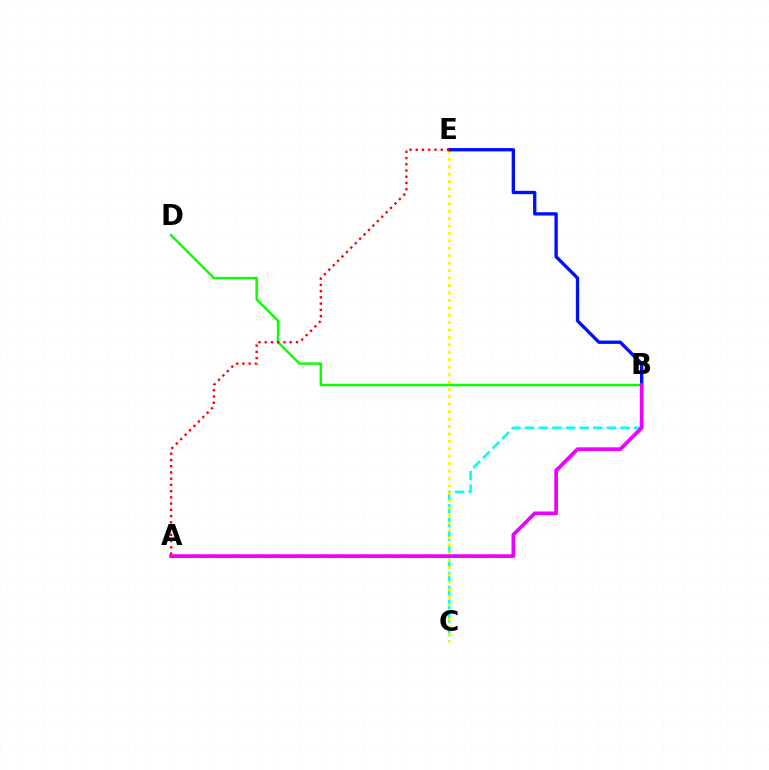{('B', 'C'): [{'color': '#00fff6', 'line_style': 'dashed', 'thickness': 1.85}], ('C', 'E'): [{'color': '#fcf500', 'line_style': 'dotted', 'thickness': 2.02}], ('B', 'D'): [{'color': '#08ff00', 'line_style': 'solid', 'thickness': 1.75}], ('B', 'E'): [{'color': '#0010ff', 'line_style': 'solid', 'thickness': 2.4}], ('A', 'B'): [{'color': '#ee00ff', 'line_style': 'solid', 'thickness': 2.68}], ('A', 'E'): [{'color': '#ff0000', 'line_style': 'dotted', 'thickness': 1.7}]}